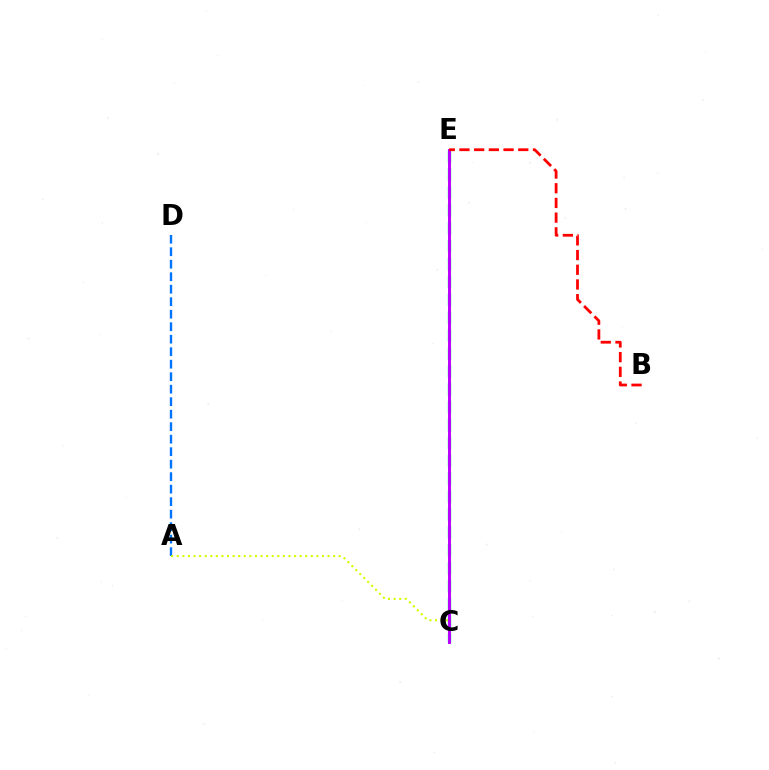{('A', 'D'): [{'color': '#0074ff', 'line_style': 'dashed', 'thickness': 1.7}], ('A', 'C'): [{'color': '#d1ff00', 'line_style': 'dotted', 'thickness': 1.52}], ('C', 'E'): [{'color': '#00ff5c', 'line_style': 'dashed', 'thickness': 2.43}, {'color': '#b900ff', 'line_style': 'solid', 'thickness': 2.12}], ('B', 'E'): [{'color': '#ff0000', 'line_style': 'dashed', 'thickness': 2.0}]}